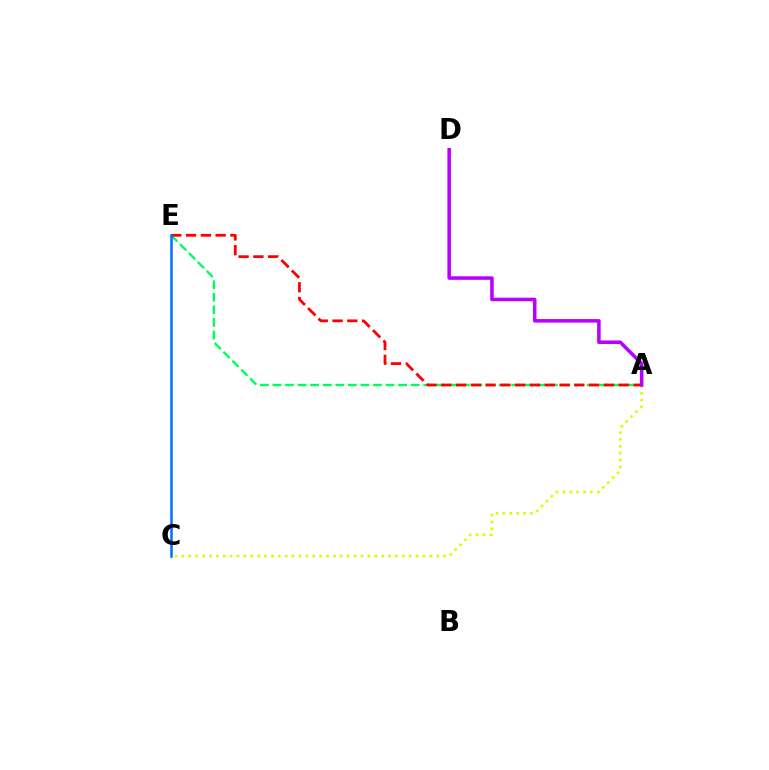{('A', 'E'): [{'color': '#00ff5c', 'line_style': 'dashed', 'thickness': 1.71}, {'color': '#ff0000', 'line_style': 'dashed', 'thickness': 2.01}], ('C', 'E'): [{'color': '#0074ff', 'line_style': 'solid', 'thickness': 1.84}], ('A', 'C'): [{'color': '#d1ff00', 'line_style': 'dotted', 'thickness': 1.87}], ('A', 'D'): [{'color': '#b900ff', 'line_style': 'solid', 'thickness': 2.54}]}